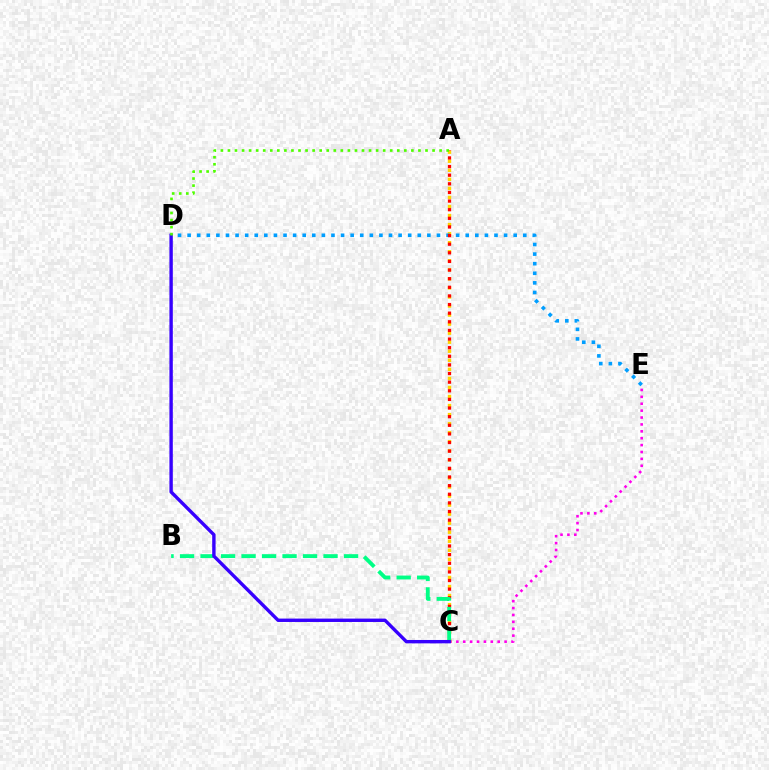{('C', 'E'): [{'color': '#ff00ed', 'line_style': 'dotted', 'thickness': 1.87}], ('A', 'C'): [{'color': '#ffd500', 'line_style': 'dotted', 'thickness': 2.46}, {'color': '#ff0000', 'line_style': 'dotted', 'thickness': 2.34}], ('D', 'E'): [{'color': '#009eff', 'line_style': 'dotted', 'thickness': 2.61}], ('B', 'C'): [{'color': '#00ff86', 'line_style': 'dashed', 'thickness': 2.78}], ('C', 'D'): [{'color': '#3700ff', 'line_style': 'solid', 'thickness': 2.44}], ('A', 'D'): [{'color': '#4fff00', 'line_style': 'dotted', 'thickness': 1.92}]}